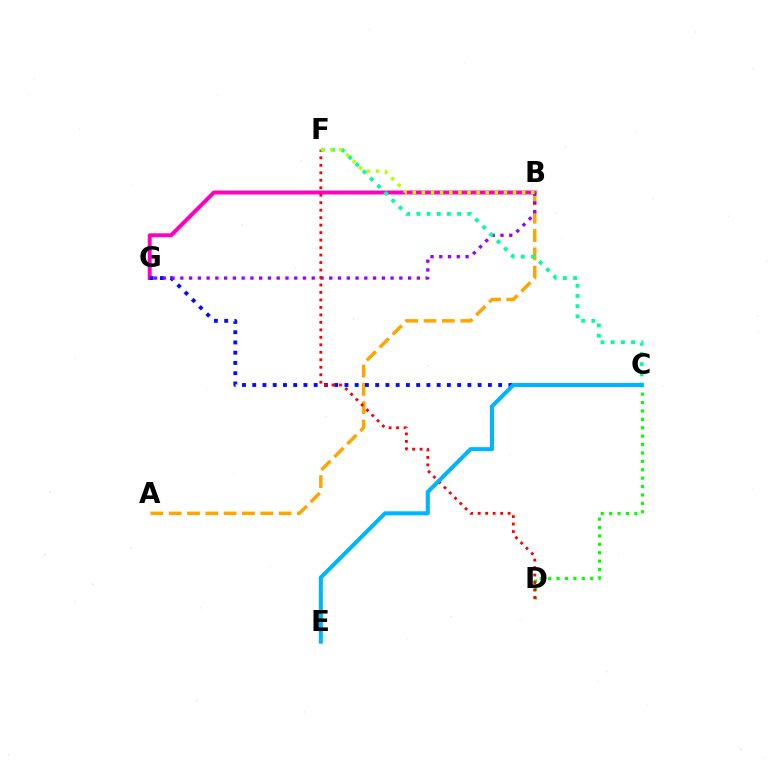{('B', 'G'): [{'color': '#ff00bd', 'line_style': 'solid', 'thickness': 2.85}, {'color': '#9b00ff', 'line_style': 'dotted', 'thickness': 2.38}], ('A', 'B'): [{'color': '#ffa500', 'line_style': 'dashed', 'thickness': 2.49}], ('C', 'G'): [{'color': '#0010ff', 'line_style': 'dotted', 'thickness': 2.78}], ('C', 'F'): [{'color': '#00ff9d', 'line_style': 'dotted', 'thickness': 2.77}], ('C', 'D'): [{'color': '#08ff00', 'line_style': 'dotted', 'thickness': 2.28}], ('D', 'F'): [{'color': '#ff0000', 'line_style': 'dotted', 'thickness': 2.03}], ('C', 'E'): [{'color': '#00b5ff', 'line_style': 'solid', 'thickness': 2.92}], ('B', 'F'): [{'color': '#b3ff00', 'line_style': 'dotted', 'thickness': 2.48}]}